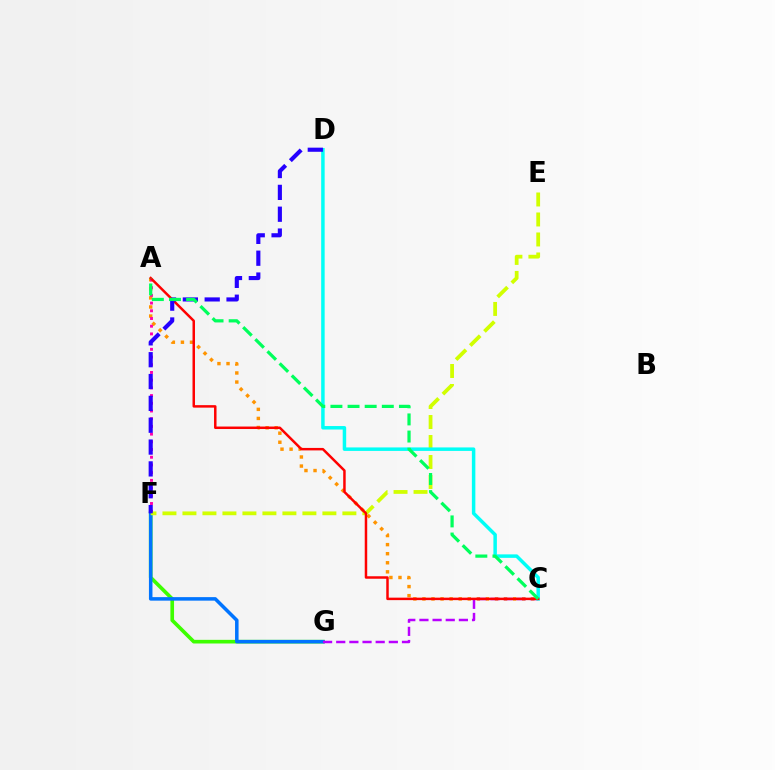{('F', 'G'): [{'color': '#3dff00', 'line_style': 'solid', 'thickness': 2.63}, {'color': '#0074ff', 'line_style': 'solid', 'thickness': 2.54}], ('A', 'C'): [{'color': '#ff9400', 'line_style': 'dotted', 'thickness': 2.46}, {'color': '#ff0000', 'line_style': 'solid', 'thickness': 1.79}, {'color': '#00ff5c', 'line_style': 'dashed', 'thickness': 2.33}], ('A', 'F'): [{'color': '#ff00ac', 'line_style': 'dotted', 'thickness': 2.09}], ('C', 'G'): [{'color': '#b900ff', 'line_style': 'dashed', 'thickness': 1.79}], ('E', 'F'): [{'color': '#d1ff00', 'line_style': 'dashed', 'thickness': 2.72}], ('C', 'D'): [{'color': '#00fff6', 'line_style': 'solid', 'thickness': 2.51}], ('D', 'F'): [{'color': '#2500ff', 'line_style': 'dashed', 'thickness': 2.97}]}